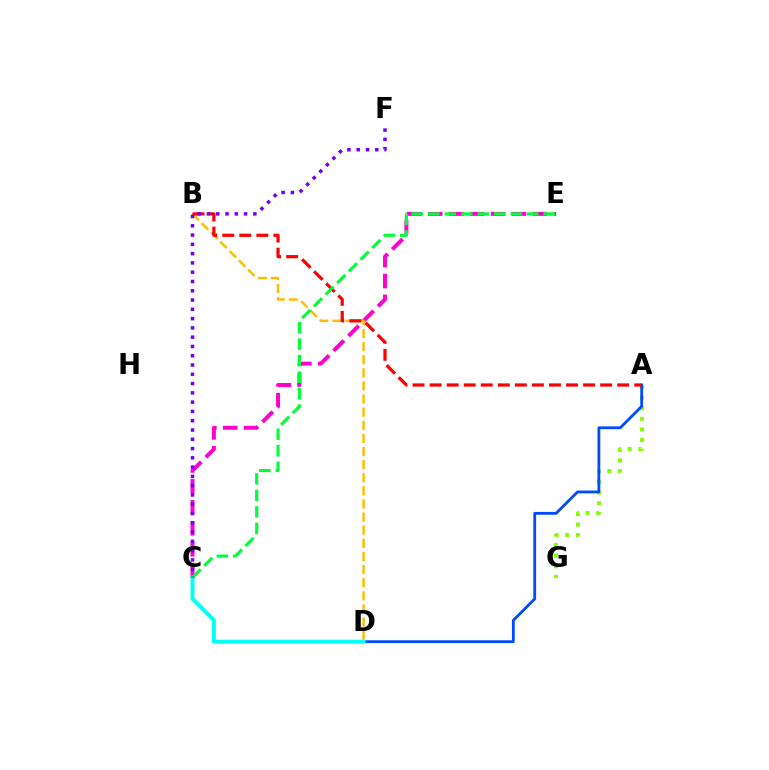{('A', 'G'): [{'color': '#84ff00', 'line_style': 'dotted', 'thickness': 2.88}], ('C', 'E'): [{'color': '#ff00cf', 'line_style': 'dashed', 'thickness': 2.85}, {'color': '#00ff39', 'line_style': 'dashed', 'thickness': 2.24}], ('A', 'D'): [{'color': '#004bff', 'line_style': 'solid', 'thickness': 2.02}], ('B', 'D'): [{'color': '#ffbd00', 'line_style': 'dashed', 'thickness': 1.78}], ('C', 'D'): [{'color': '#00fff6', 'line_style': 'solid', 'thickness': 2.82}], ('A', 'B'): [{'color': '#ff0000', 'line_style': 'dashed', 'thickness': 2.32}], ('C', 'F'): [{'color': '#7200ff', 'line_style': 'dotted', 'thickness': 2.52}]}